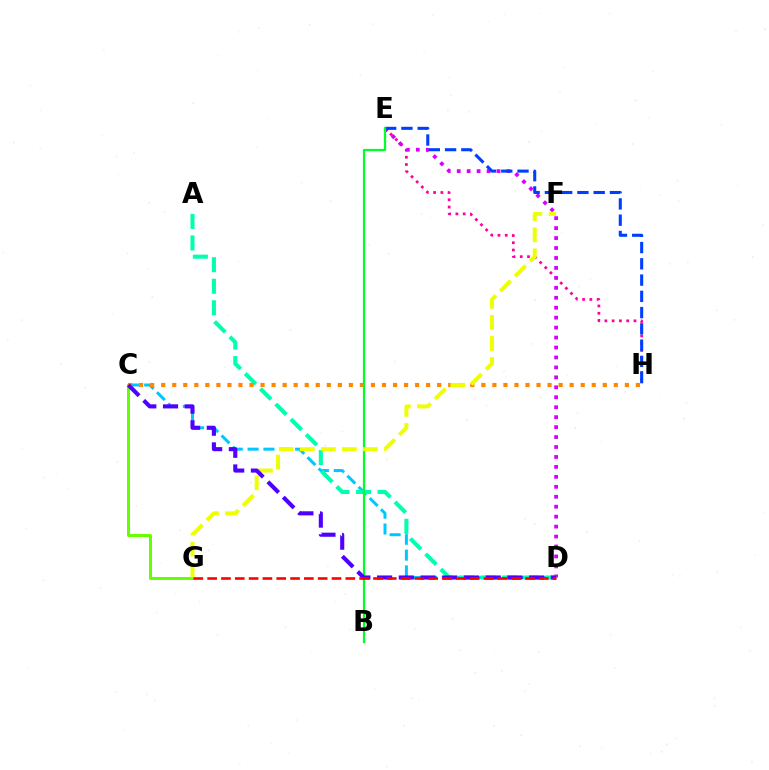{('E', 'H'): [{'color': '#ff00a0', 'line_style': 'dotted', 'thickness': 1.98}, {'color': '#003fff', 'line_style': 'dashed', 'thickness': 2.21}], ('C', 'D'): [{'color': '#00c7ff', 'line_style': 'dashed', 'thickness': 2.15}, {'color': '#4f00ff', 'line_style': 'dashed', 'thickness': 2.95}], ('D', 'E'): [{'color': '#d600ff', 'line_style': 'dotted', 'thickness': 2.7}], ('C', 'G'): [{'color': '#66ff00', 'line_style': 'solid', 'thickness': 2.16}], ('A', 'D'): [{'color': '#00ffaf', 'line_style': 'dashed', 'thickness': 2.93}], ('C', 'H'): [{'color': '#ff8800', 'line_style': 'dotted', 'thickness': 3.0}], ('B', 'E'): [{'color': '#00ff27', 'line_style': 'solid', 'thickness': 1.61}], ('F', 'G'): [{'color': '#eeff00', 'line_style': 'dashed', 'thickness': 2.86}], ('D', 'G'): [{'color': '#ff0000', 'line_style': 'dashed', 'thickness': 1.88}]}